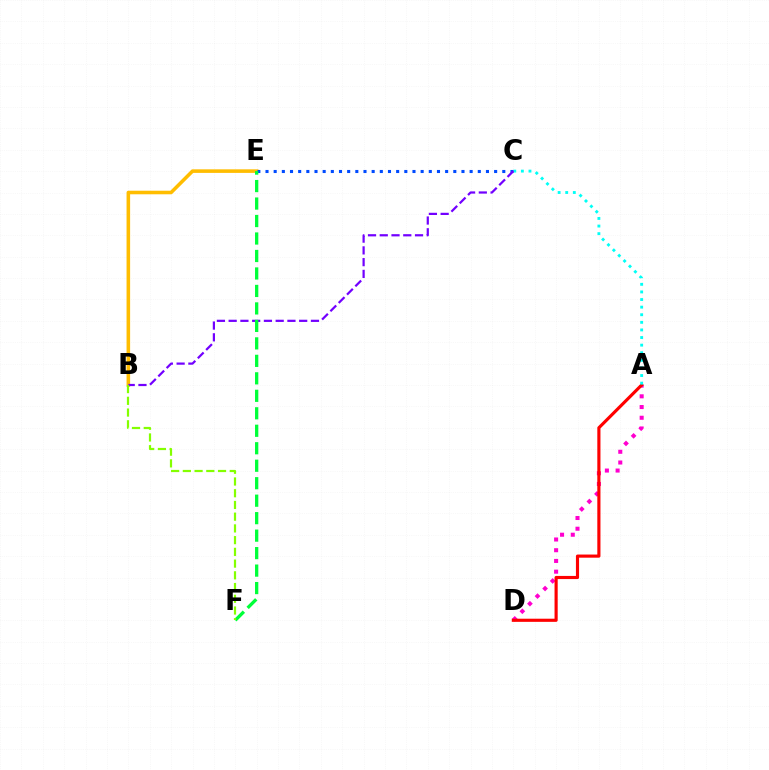{('A', 'D'): [{'color': '#ff00cf', 'line_style': 'dotted', 'thickness': 2.91}, {'color': '#ff0000', 'line_style': 'solid', 'thickness': 2.26}], ('B', 'E'): [{'color': '#ffbd00', 'line_style': 'solid', 'thickness': 2.57}], ('A', 'C'): [{'color': '#00fff6', 'line_style': 'dotted', 'thickness': 2.06}], ('C', 'E'): [{'color': '#004bff', 'line_style': 'dotted', 'thickness': 2.22}], ('B', 'C'): [{'color': '#7200ff', 'line_style': 'dashed', 'thickness': 1.6}], ('E', 'F'): [{'color': '#00ff39', 'line_style': 'dashed', 'thickness': 2.37}], ('B', 'F'): [{'color': '#84ff00', 'line_style': 'dashed', 'thickness': 1.59}]}